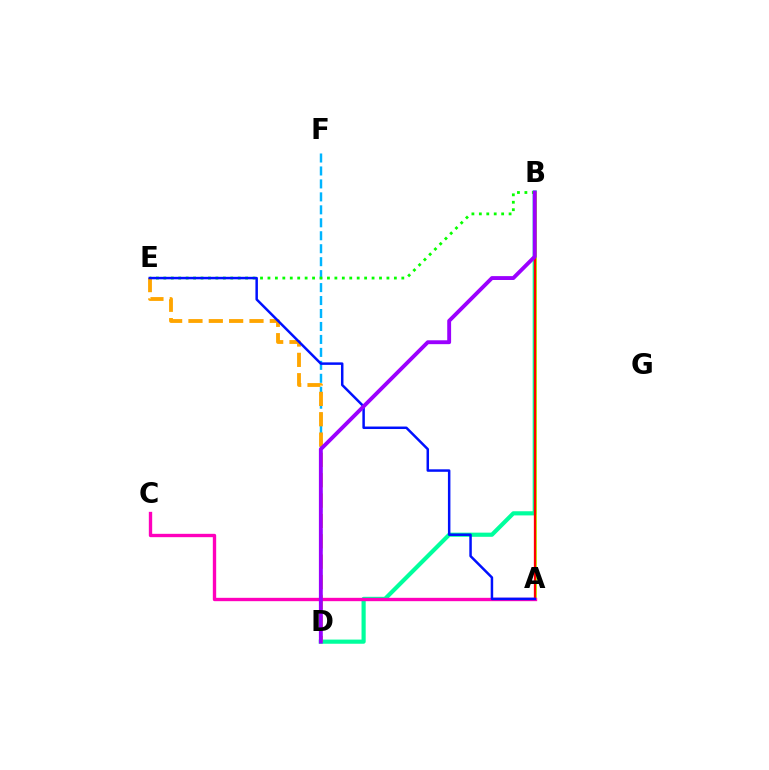{('B', 'D'): [{'color': '#00ff9d', 'line_style': 'solid', 'thickness': 2.99}, {'color': '#9b00ff', 'line_style': 'solid', 'thickness': 2.79}], ('D', 'F'): [{'color': '#00b5ff', 'line_style': 'dashed', 'thickness': 1.76}], ('B', 'E'): [{'color': '#08ff00', 'line_style': 'dotted', 'thickness': 2.02}], ('D', 'E'): [{'color': '#ffa500', 'line_style': 'dashed', 'thickness': 2.76}], ('A', 'B'): [{'color': '#b3ff00', 'line_style': 'solid', 'thickness': 1.99}, {'color': '#ff0000', 'line_style': 'solid', 'thickness': 1.65}], ('A', 'C'): [{'color': '#ff00bd', 'line_style': 'solid', 'thickness': 2.41}], ('A', 'E'): [{'color': '#0010ff', 'line_style': 'solid', 'thickness': 1.79}]}